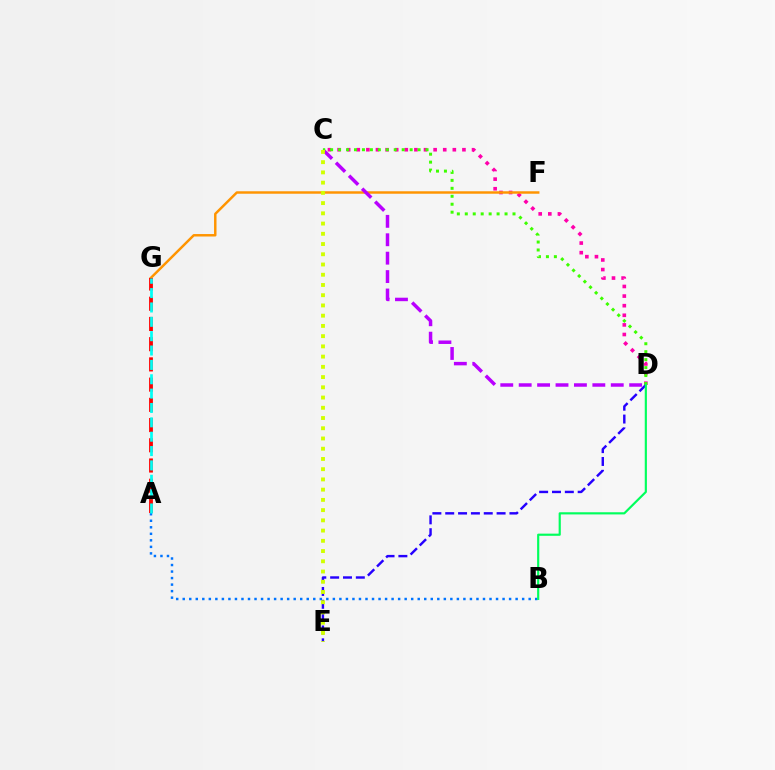{('A', 'B'): [{'color': '#0074ff', 'line_style': 'dotted', 'thickness': 1.77}], ('C', 'D'): [{'color': '#ff00ac', 'line_style': 'dotted', 'thickness': 2.61}, {'color': '#b900ff', 'line_style': 'dashed', 'thickness': 2.5}, {'color': '#3dff00', 'line_style': 'dotted', 'thickness': 2.16}], ('D', 'E'): [{'color': '#2500ff', 'line_style': 'dashed', 'thickness': 1.74}], ('F', 'G'): [{'color': '#ff9400', 'line_style': 'solid', 'thickness': 1.77}], ('A', 'G'): [{'color': '#ff0000', 'line_style': 'dashed', 'thickness': 2.75}, {'color': '#00fff6', 'line_style': 'dashed', 'thickness': 1.95}], ('B', 'D'): [{'color': '#00ff5c', 'line_style': 'solid', 'thickness': 1.56}], ('C', 'E'): [{'color': '#d1ff00', 'line_style': 'dotted', 'thickness': 2.78}]}